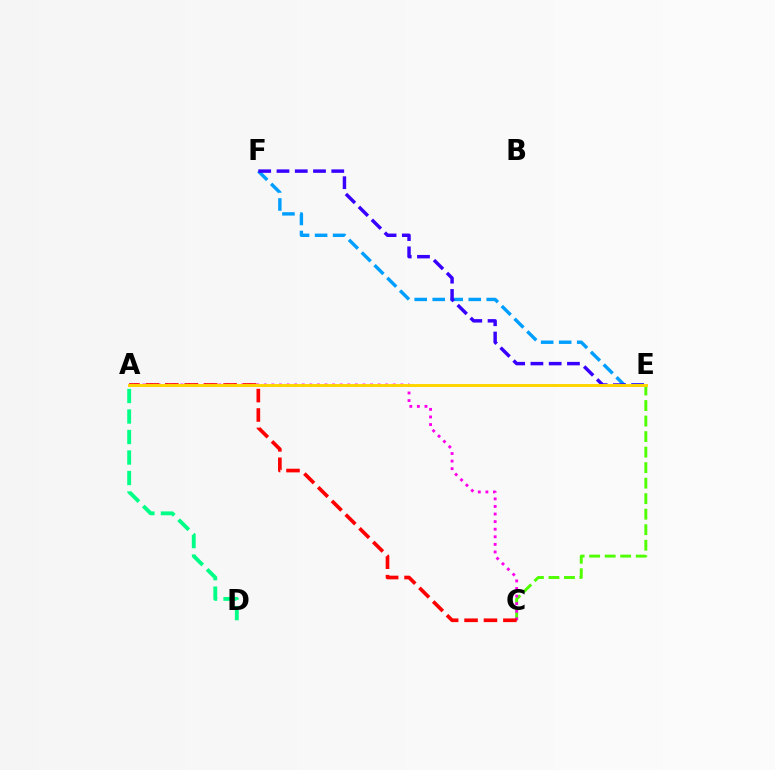{('C', 'E'): [{'color': '#4fff00', 'line_style': 'dashed', 'thickness': 2.11}], ('A', 'D'): [{'color': '#00ff86', 'line_style': 'dashed', 'thickness': 2.79}], ('A', 'C'): [{'color': '#ff00ed', 'line_style': 'dotted', 'thickness': 2.06}, {'color': '#ff0000', 'line_style': 'dashed', 'thickness': 2.64}], ('E', 'F'): [{'color': '#009eff', 'line_style': 'dashed', 'thickness': 2.45}, {'color': '#3700ff', 'line_style': 'dashed', 'thickness': 2.48}], ('A', 'E'): [{'color': '#ffd500', 'line_style': 'solid', 'thickness': 2.12}]}